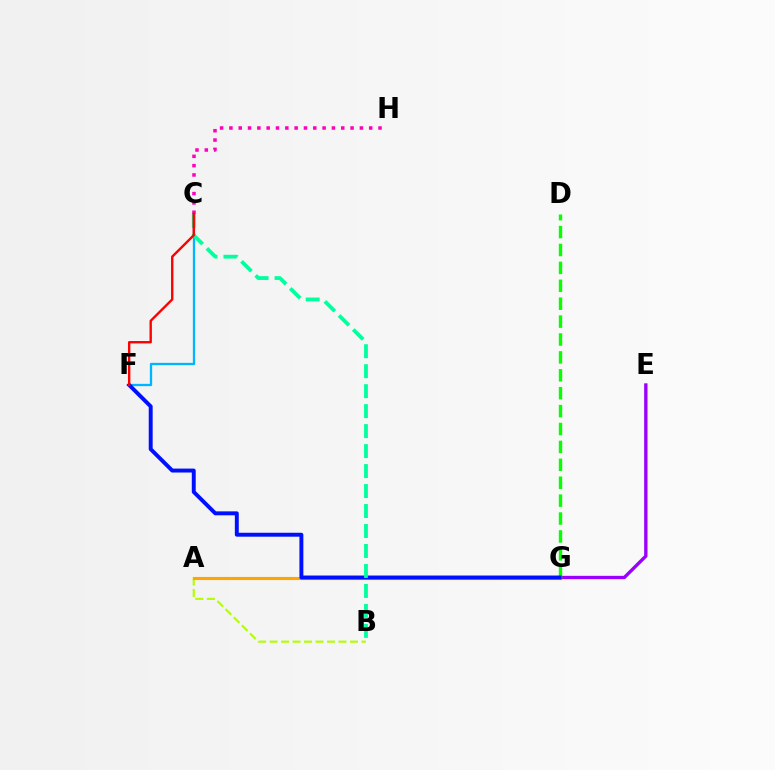{('E', 'G'): [{'color': '#9b00ff', 'line_style': 'solid', 'thickness': 2.41}], ('D', 'G'): [{'color': '#08ff00', 'line_style': 'dashed', 'thickness': 2.43}], ('A', 'B'): [{'color': '#b3ff00', 'line_style': 'dashed', 'thickness': 1.56}], ('C', 'F'): [{'color': '#00b5ff', 'line_style': 'solid', 'thickness': 1.66}, {'color': '#ff0000', 'line_style': 'solid', 'thickness': 1.72}], ('C', 'H'): [{'color': '#ff00bd', 'line_style': 'dotted', 'thickness': 2.53}], ('A', 'G'): [{'color': '#ffa500', 'line_style': 'solid', 'thickness': 2.25}], ('F', 'G'): [{'color': '#0010ff', 'line_style': 'solid', 'thickness': 2.83}], ('B', 'C'): [{'color': '#00ff9d', 'line_style': 'dashed', 'thickness': 2.71}]}